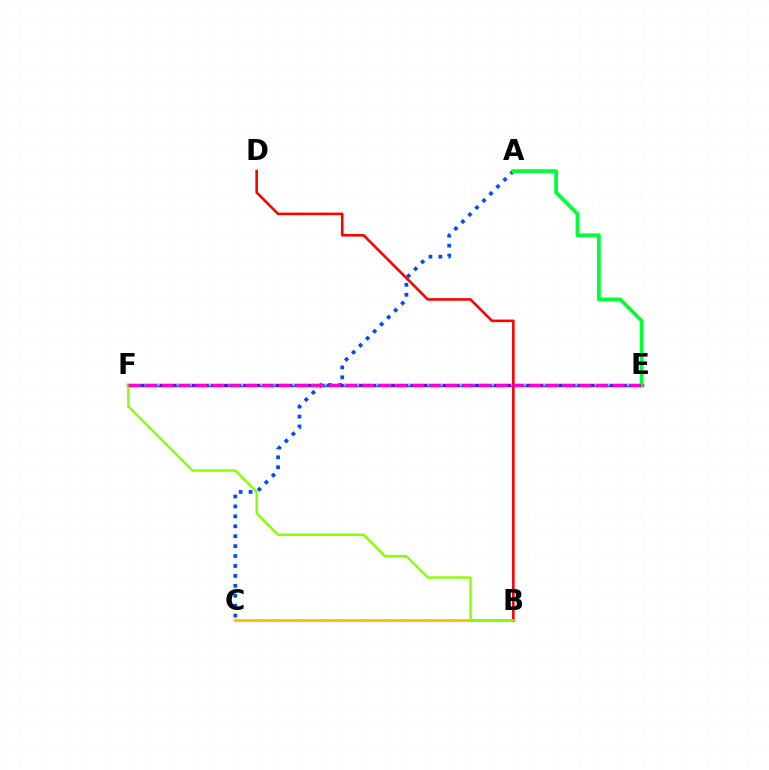{('E', 'F'): [{'color': '#7200ff', 'line_style': 'solid', 'thickness': 2.43}, {'color': '#00fff6', 'line_style': 'dotted', 'thickness': 1.75}, {'color': '#ff00cf', 'line_style': 'dashed', 'thickness': 2.27}], ('A', 'C'): [{'color': '#004bff', 'line_style': 'dotted', 'thickness': 2.7}], ('B', 'C'): [{'color': '#ffbd00', 'line_style': 'solid', 'thickness': 2.04}], ('B', 'D'): [{'color': '#ff0000', 'line_style': 'solid', 'thickness': 1.87}], ('A', 'E'): [{'color': '#00ff39', 'line_style': 'solid', 'thickness': 2.72}], ('B', 'F'): [{'color': '#84ff00', 'line_style': 'solid', 'thickness': 1.71}]}